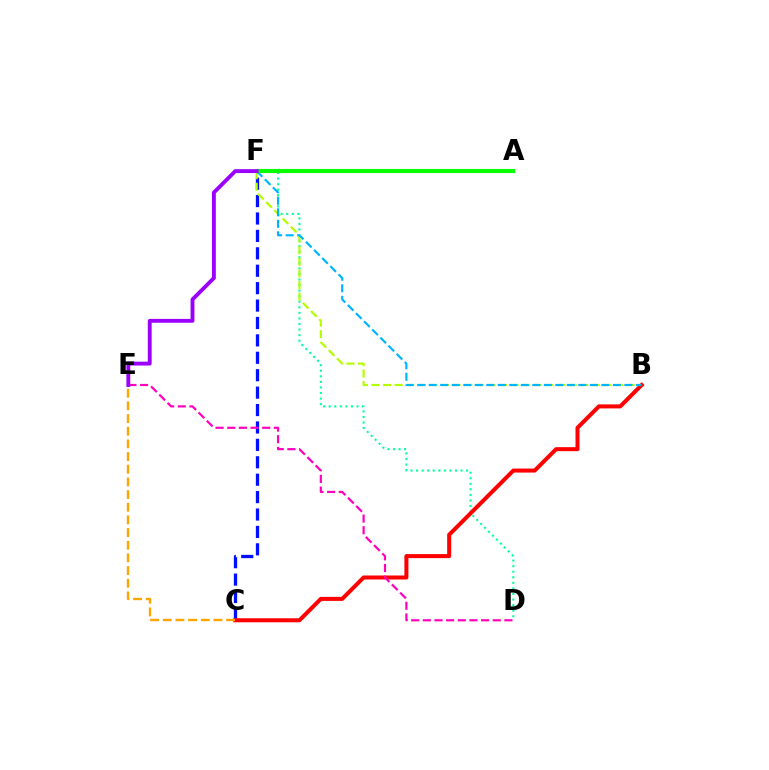{('C', 'F'): [{'color': '#0010ff', 'line_style': 'dashed', 'thickness': 2.37}], ('D', 'F'): [{'color': '#00ff9d', 'line_style': 'dotted', 'thickness': 1.51}], ('B', 'F'): [{'color': '#b3ff00', 'line_style': 'dashed', 'thickness': 1.58}, {'color': '#00b5ff', 'line_style': 'dashed', 'thickness': 1.56}], ('B', 'C'): [{'color': '#ff0000', 'line_style': 'solid', 'thickness': 2.89}], ('A', 'F'): [{'color': '#08ff00', 'line_style': 'solid', 'thickness': 2.94}], ('D', 'E'): [{'color': '#ff00bd', 'line_style': 'dashed', 'thickness': 1.58}], ('E', 'F'): [{'color': '#9b00ff', 'line_style': 'solid', 'thickness': 2.78}], ('C', 'E'): [{'color': '#ffa500', 'line_style': 'dashed', 'thickness': 1.72}]}